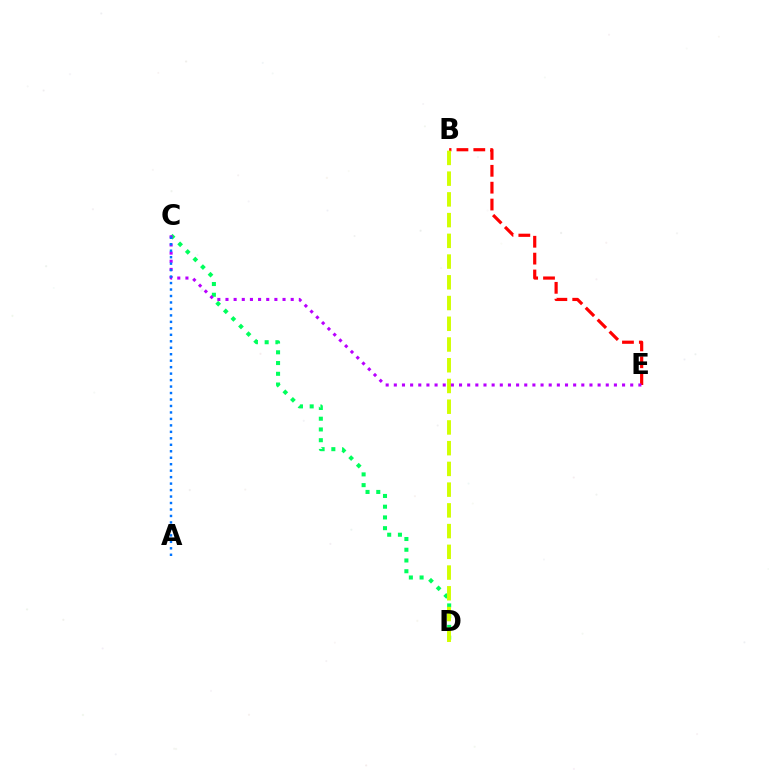{('B', 'E'): [{'color': '#ff0000', 'line_style': 'dashed', 'thickness': 2.29}], ('C', 'D'): [{'color': '#00ff5c', 'line_style': 'dotted', 'thickness': 2.92}], ('B', 'D'): [{'color': '#d1ff00', 'line_style': 'dashed', 'thickness': 2.82}], ('C', 'E'): [{'color': '#b900ff', 'line_style': 'dotted', 'thickness': 2.21}], ('A', 'C'): [{'color': '#0074ff', 'line_style': 'dotted', 'thickness': 1.76}]}